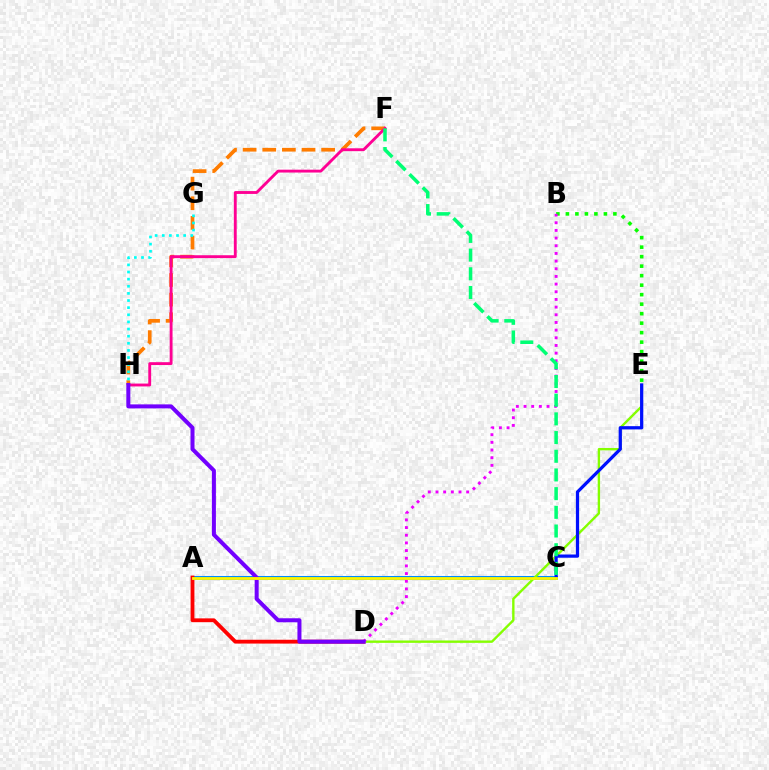{('F', 'H'): [{'color': '#ff7c00', 'line_style': 'dashed', 'thickness': 2.67}, {'color': '#ff0094', 'line_style': 'solid', 'thickness': 2.06}], ('B', 'E'): [{'color': '#08ff00', 'line_style': 'dotted', 'thickness': 2.58}], ('A', 'C'): [{'color': '#008cff', 'line_style': 'solid', 'thickness': 2.9}, {'color': '#fcf500', 'line_style': 'solid', 'thickness': 2.03}], ('A', 'D'): [{'color': '#ff0000', 'line_style': 'solid', 'thickness': 2.75}], ('D', 'E'): [{'color': '#84ff00', 'line_style': 'solid', 'thickness': 1.71}], ('B', 'D'): [{'color': '#ee00ff', 'line_style': 'dotted', 'thickness': 2.08}], ('G', 'H'): [{'color': '#00fff6', 'line_style': 'dotted', 'thickness': 1.94}], ('D', 'H'): [{'color': '#7200ff', 'line_style': 'solid', 'thickness': 2.89}], ('C', 'E'): [{'color': '#0010ff', 'line_style': 'solid', 'thickness': 2.33}], ('C', 'F'): [{'color': '#00ff74', 'line_style': 'dashed', 'thickness': 2.54}]}